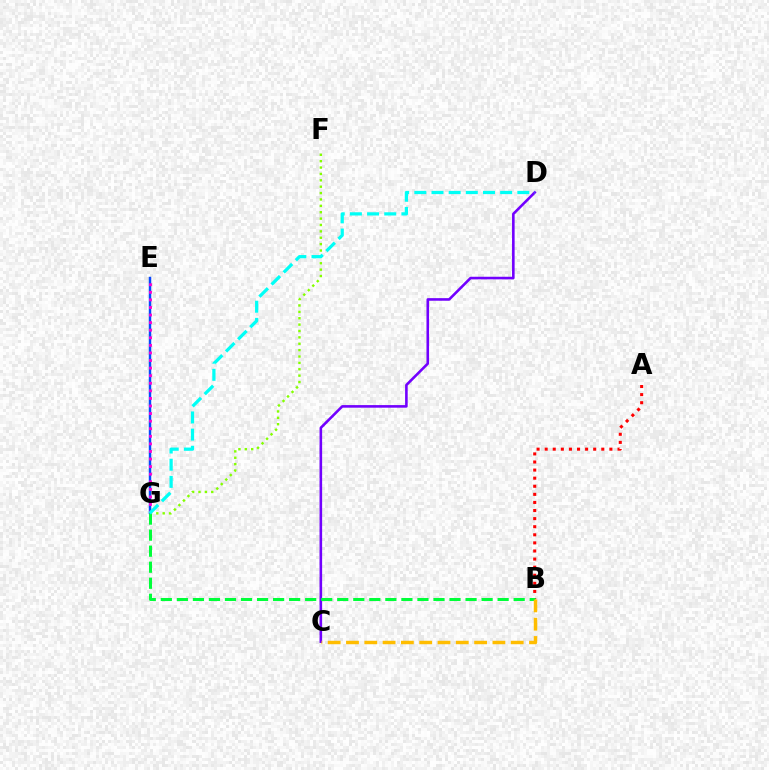{('F', 'G'): [{'color': '#84ff00', 'line_style': 'dotted', 'thickness': 1.73}], ('E', 'G'): [{'color': '#004bff', 'line_style': 'solid', 'thickness': 1.77}, {'color': '#ff00cf', 'line_style': 'dotted', 'thickness': 2.06}], ('A', 'B'): [{'color': '#ff0000', 'line_style': 'dotted', 'thickness': 2.2}], ('C', 'D'): [{'color': '#7200ff', 'line_style': 'solid', 'thickness': 1.87}], ('B', 'G'): [{'color': '#00ff39', 'line_style': 'dashed', 'thickness': 2.18}], ('B', 'C'): [{'color': '#ffbd00', 'line_style': 'dashed', 'thickness': 2.49}], ('D', 'G'): [{'color': '#00fff6', 'line_style': 'dashed', 'thickness': 2.33}]}